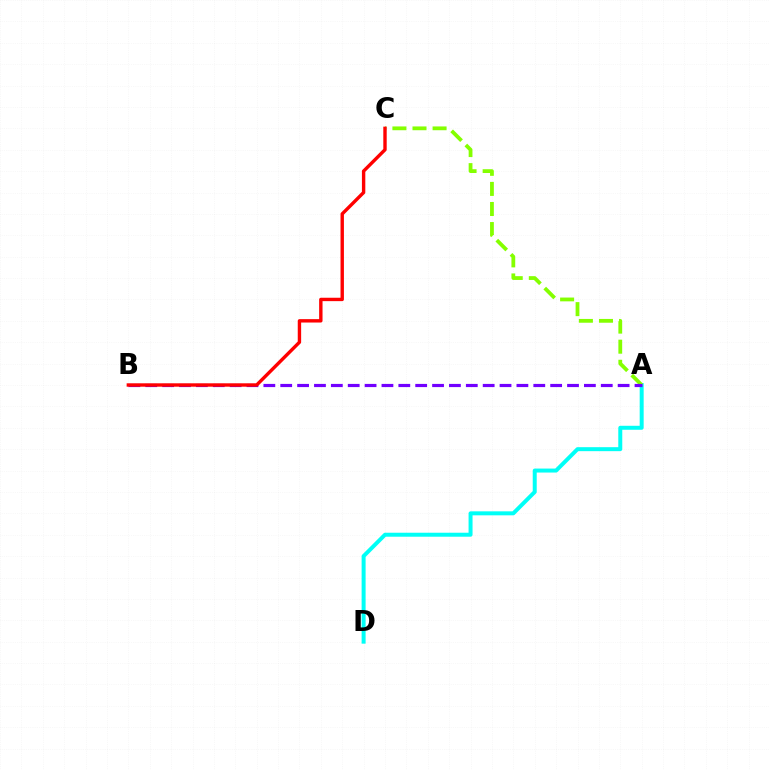{('A', 'D'): [{'color': '#00fff6', 'line_style': 'solid', 'thickness': 2.87}], ('A', 'C'): [{'color': '#84ff00', 'line_style': 'dashed', 'thickness': 2.73}], ('A', 'B'): [{'color': '#7200ff', 'line_style': 'dashed', 'thickness': 2.29}], ('B', 'C'): [{'color': '#ff0000', 'line_style': 'solid', 'thickness': 2.44}]}